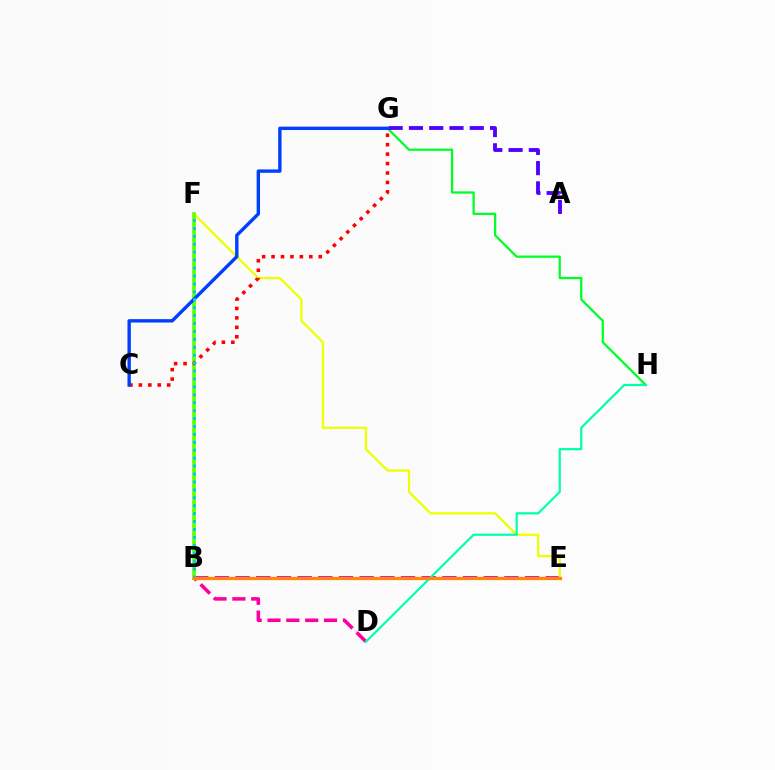{('B', 'E'): [{'color': '#d600ff', 'line_style': 'dashed', 'thickness': 2.81}, {'color': '#ff8800', 'line_style': 'solid', 'thickness': 2.34}], ('E', 'F'): [{'color': '#eeff00', 'line_style': 'solid', 'thickness': 1.63}], ('G', 'H'): [{'color': '#00ff27', 'line_style': 'solid', 'thickness': 1.62}], ('B', 'F'): [{'color': '#66ff00', 'line_style': 'solid', 'thickness': 2.69}, {'color': '#00c7ff', 'line_style': 'dotted', 'thickness': 2.15}], ('B', 'D'): [{'color': '#ff00a0', 'line_style': 'dashed', 'thickness': 2.56}], ('A', 'G'): [{'color': '#4f00ff', 'line_style': 'dashed', 'thickness': 2.75}], ('C', 'G'): [{'color': '#ff0000', 'line_style': 'dotted', 'thickness': 2.56}, {'color': '#003fff', 'line_style': 'solid', 'thickness': 2.44}], ('D', 'H'): [{'color': '#00ffaf', 'line_style': 'solid', 'thickness': 1.59}]}